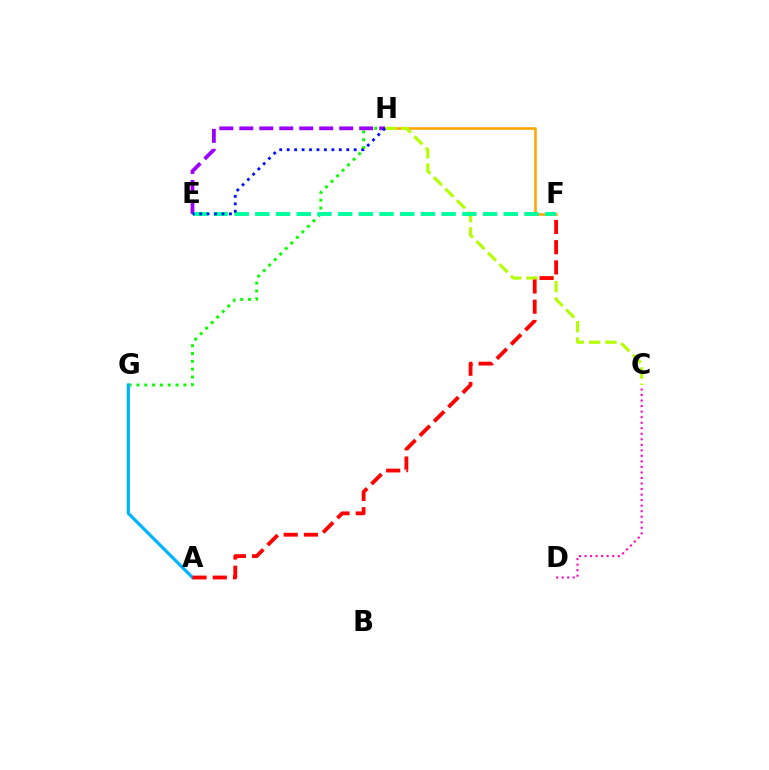{('F', 'H'): [{'color': '#ffa500', 'line_style': 'solid', 'thickness': 1.85}], ('C', 'H'): [{'color': '#b3ff00', 'line_style': 'dashed', 'thickness': 2.22}], ('G', 'H'): [{'color': '#08ff00', 'line_style': 'dotted', 'thickness': 2.13}], ('E', 'H'): [{'color': '#9b00ff', 'line_style': 'dashed', 'thickness': 2.71}, {'color': '#0010ff', 'line_style': 'dotted', 'thickness': 2.02}], ('A', 'G'): [{'color': '#00b5ff', 'line_style': 'solid', 'thickness': 2.33}], ('E', 'F'): [{'color': '#00ff9d', 'line_style': 'dashed', 'thickness': 2.81}], ('C', 'D'): [{'color': '#ff00bd', 'line_style': 'dotted', 'thickness': 1.5}], ('A', 'F'): [{'color': '#ff0000', 'line_style': 'dashed', 'thickness': 2.75}]}